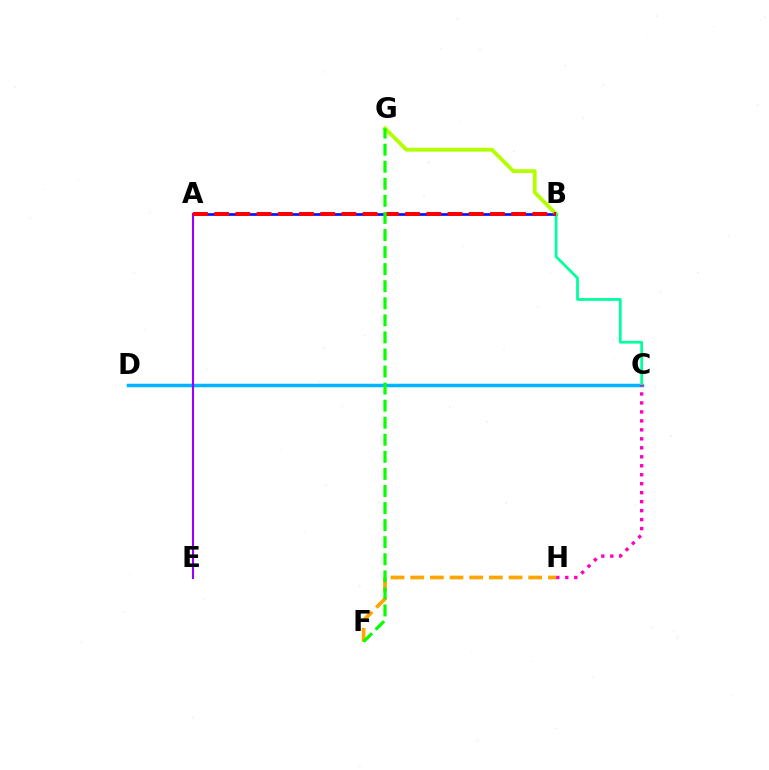{('A', 'B'): [{'color': '#0010ff', 'line_style': 'solid', 'thickness': 1.93}, {'color': '#ff0000', 'line_style': 'dashed', 'thickness': 2.88}], ('B', 'G'): [{'color': '#b3ff00', 'line_style': 'solid', 'thickness': 2.76}], ('C', 'D'): [{'color': '#00b5ff', 'line_style': 'solid', 'thickness': 2.52}], ('B', 'C'): [{'color': '#00ff9d', 'line_style': 'solid', 'thickness': 1.98}], ('C', 'H'): [{'color': '#ff00bd', 'line_style': 'dotted', 'thickness': 2.44}], ('A', 'E'): [{'color': '#9b00ff', 'line_style': 'solid', 'thickness': 1.51}], ('F', 'H'): [{'color': '#ffa500', 'line_style': 'dashed', 'thickness': 2.67}], ('F', 'G'): [{'color': '#08ff00', 'line_style': 'dashed', 'thickness': 2.32}]}